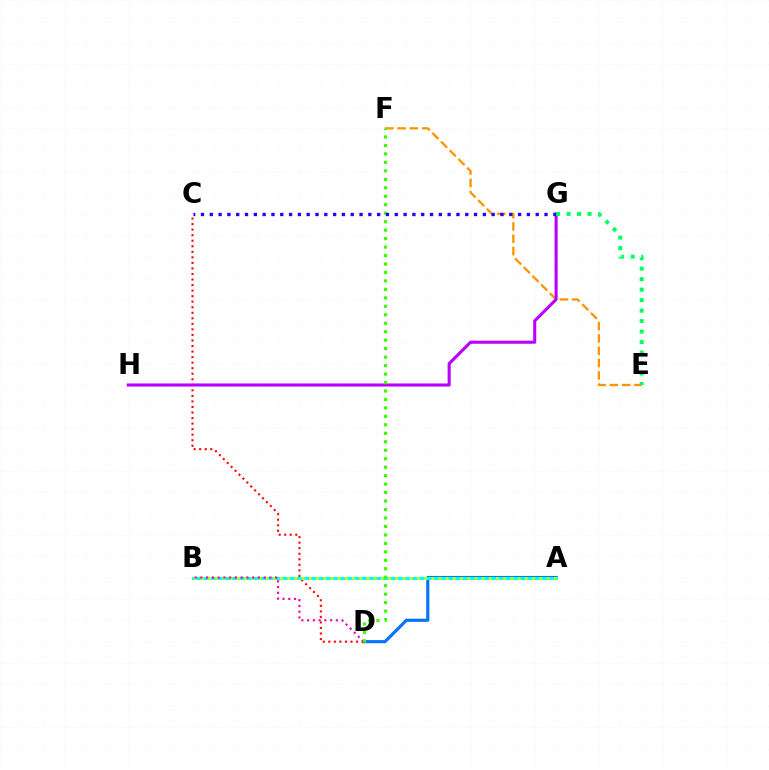{('A', 'D'): [{'color': '#0074ff', 'line_style': 'solid', 'thickness': 2.26}], ('C', 'D'): [{'color': '#ff0000', 'line_style': 'dotted', 'thickness': 1.51}], ('A', 'B'): [{'color': '#00fff6', 'line_style': 'solid', 'thickness': 2.22}, {'color': '#d1ff00', 'line_style': 'dotted', 'thickness': 1.96}], ('E', 'F'): [{'color': '#ff9400', 'line_style': 'dashed', 'thickness': 1.67}], ('G', 'H'): [{'color': '#b900ff', 'line_style': 'solid', 'thickness': 2.22}], ('B', 'D'): [{'color': '#ff00ac', 'line_style': 'dotted', 'thickness': 1.56}], ('D', 'F'): [{'color': '#3dff00', 'line_style': 'dotted', 'thickness': 2.3}], ('C', 'G'): [{'color': '#2500ff', 'line_style': 'dotted', 'thickness': 2.39}], ('E', 'G'): [{'color': '#00ff5c', 'line_style': 'dotted', 'thickness': 2.85}]}